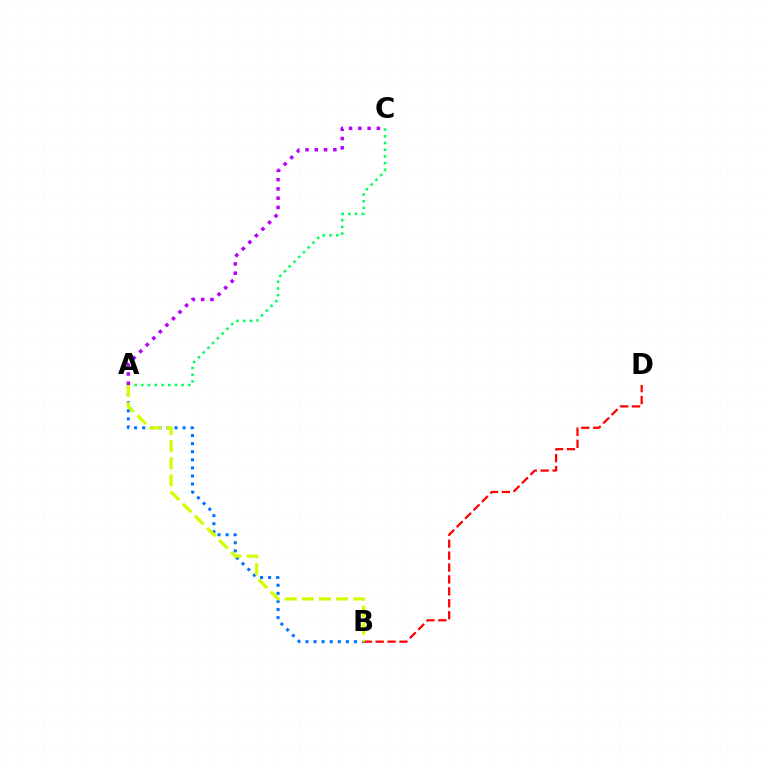{('B', 'D'): [{'color': '#ff0000', 'line_style': 'dashed', 'thickness': 1.62}], ('A', 'B'): [{'color': '#0074ff', 'line_style': 'dotted', 'thickness': 2.2}, {'color': '#d1ff00', 'line_style': 'dashed', 'thickness': 2.32}], ('A', 'C'): [{'color': '#00ff5c', 'line_style': 'dotted', 'thickness': 1.82}, {'color': '#b900ff', 'line_style': 'dotted', 'thickness': 2.52}]}